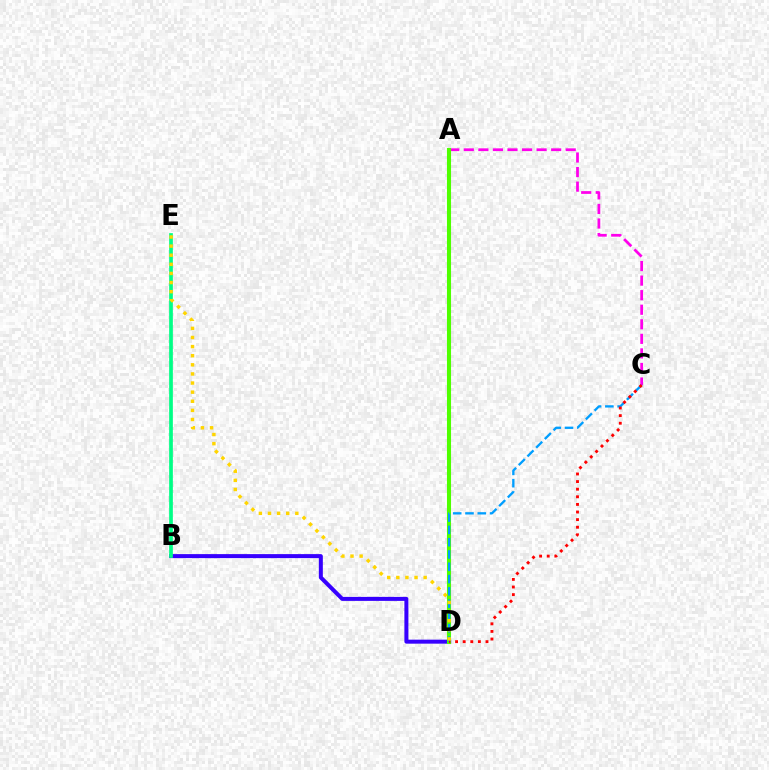{('A', 'C'): [{'color': '#ff00ed', 'line_style': 'dashed', 'thickness': 1.98}], ('B', 'D'): [{'color': '#3700ff', 'line_style': 'solid', 'thickness': 2.88}], ('A', 'D'): [{'color': '#4fff00', 'line_style': 'solid', 'thickness': 2.93}], ('B', 'E'): [{'color': '#00ff86', 'line_style': 'solid', 'thickness': 2.66}], ('C', 'D'): [{'color': '#009eff', 'line_style': 'dashed', 'thickness': 1.67}, {'color': '#ff0000', 'line_style': 'dotted', 'thickness': 2.07}], ('D', 'E'): [{'color': '#ffd500', 'line_style': 'dotted', 'thickness': 2.48}]}